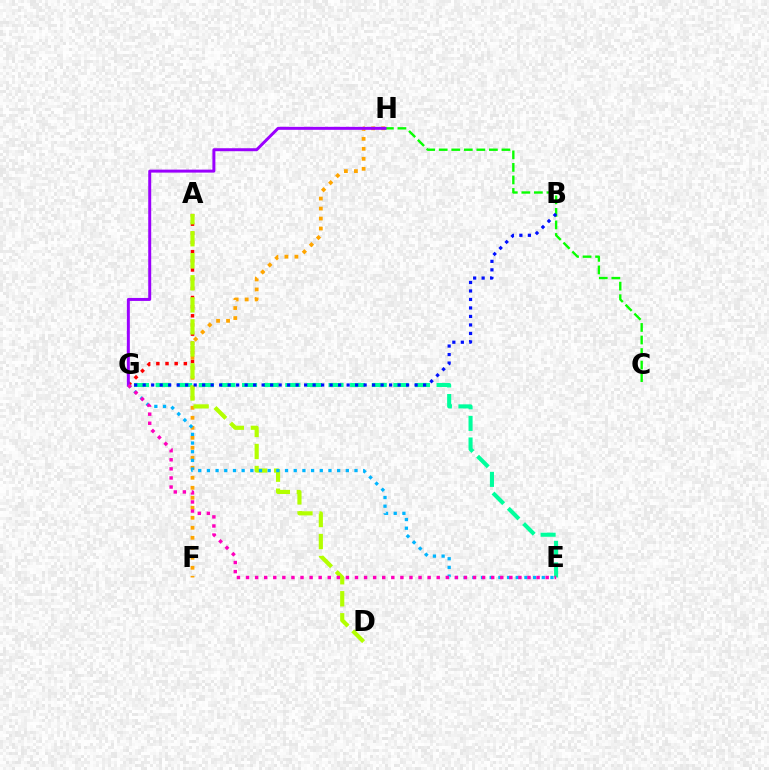{('E', 'G'): [{'color': '#00ff9d', 'line_style': 'dashed', 'thickness': 2.94}, {'color': '#00b5ff', 'line_style': 'dotted', 'thickness': 2.36}, {'color': '#ff00bd', 'line_style': 'dotted', 'thickness': 2.47}], ('F', 'H'): [{'color': '#ffa500', 'line_style': 'dotted', 'thickness': 2.72}], ('A', 'G'): [{'color': '#ff0000', 'line_style': 'dotted', 'thickness': 2.49}], ('C', 'H'): [{'color': '#08ff00', 'line_style': 'dashed', 'thickness': 1.7}], ('A', 'D'): [{'color': '#b3ff00', 'line_style': 'dashed', 'thickness': 2.99}], ('B', 'G'): [{'color': '#0010ff', 'line_style': 'dotted', 'thickness': 2.31}], ('G', 'H'): [{'color': '#9b00ff', 'line_style': 'solid', 'thickness': 2.15}]}